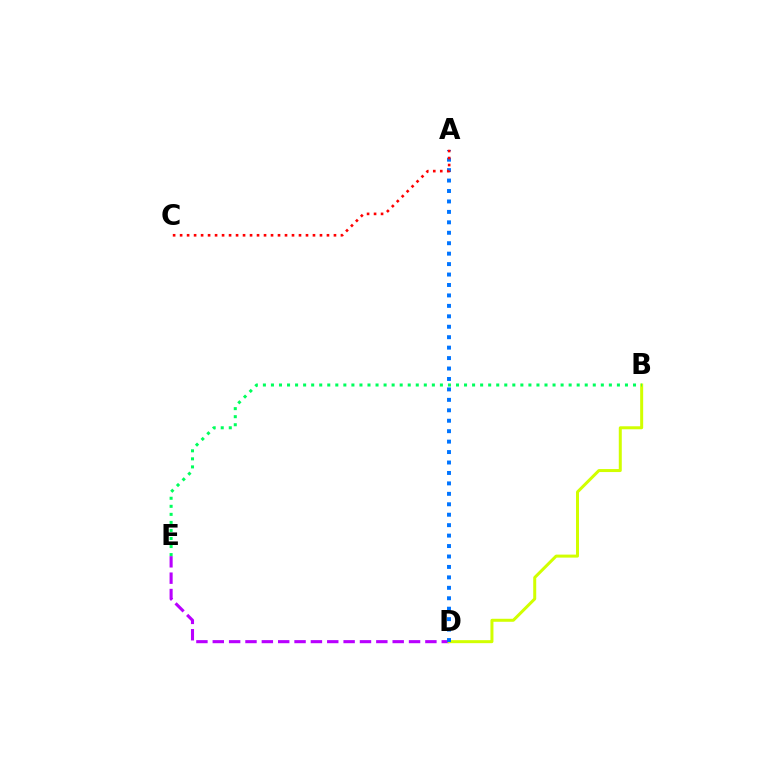{('D', 'E'): [{'color': '#b900ff', 'line_style': 'dashed', 'thickness': 2.22}], ('B', 'D'): [{'color': '#d1ff00', 'line_style': 'solid', 'thickness': 2.16}], ('A', 'D'): [{'color': '#0074ff', 'line_style': 'dotted', 'thickness': 2.84}], ('B', 'E'): [{'color': '#00ff5c', 'line_style': 'dotted', 'thickness': 2.19}], ('A', 'C'): [{'color': '#ff0000', 'line_style': 'dotted', 'thickness': 1.9}]}